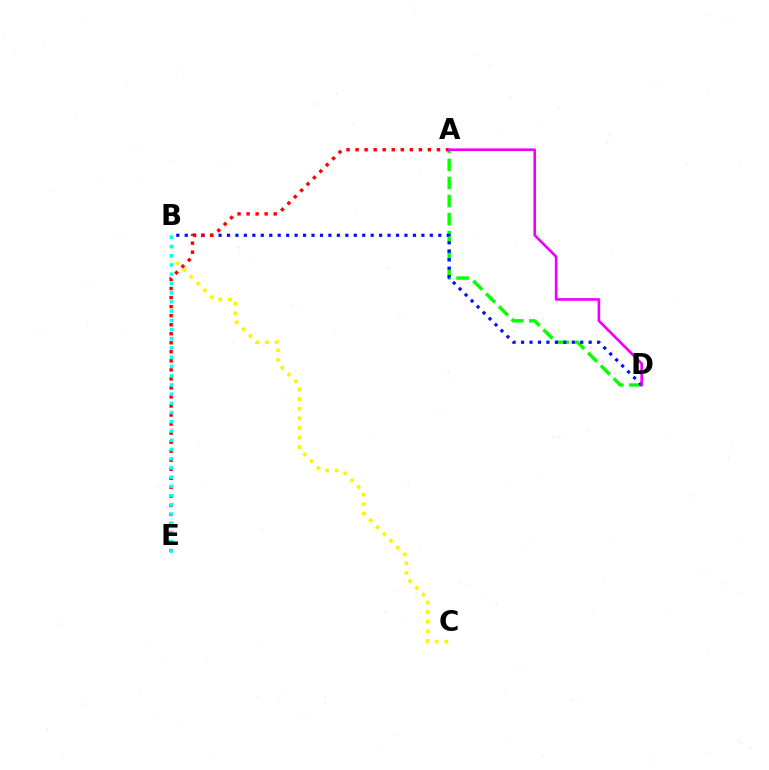{('A', 'D'): [{'color': '#08ff00', 'line_style': 'dashed', 'thickness': 2.46}, {'color': '#ee00ff', 'line_style': 'solid', 'thickness': 1.9}], ('B', 'D'): [{'color': '#0010ff', 'line_style': 'dotted', 'thickness': 2.3}], ('B', 'C'): [{'color': '#fcf500', 'line_style': 'dotted', 'thickness': 2.61}], ('A', 'E'): [{'color': '#ff0000', 'line_style': 'dotted', 'thickness': 2.46}], ('B', 'E'): [{'color': '#00fff6', 'line_style': 'dotted', 'thickness': 2.51}]}